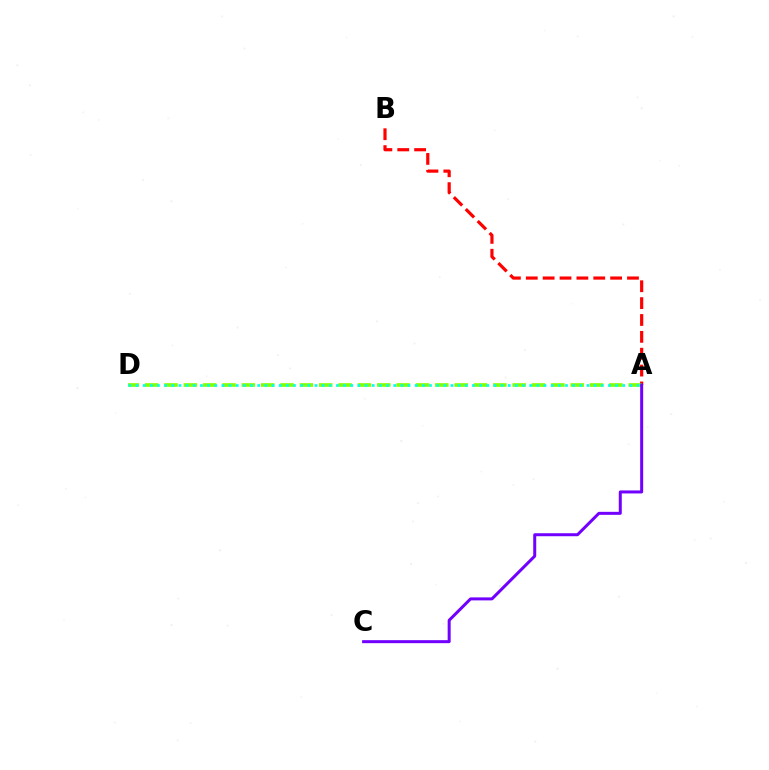{('A', 'B'): [{'color': '#ff0000', 'line_style': 'dashed', 'thickness': 2.29}], ('A', 'D'): [{'color': '#84ff00', 'line_style': 'dashed', 'thickness': 2.63}, {'color': '#00fff6', 'line_style': 'dotted', 'thickness': 1.94}], ('A', 'C'): [{'color': '#7200ff', 'line_style': 'solid', 'thickness': 2.16}]}